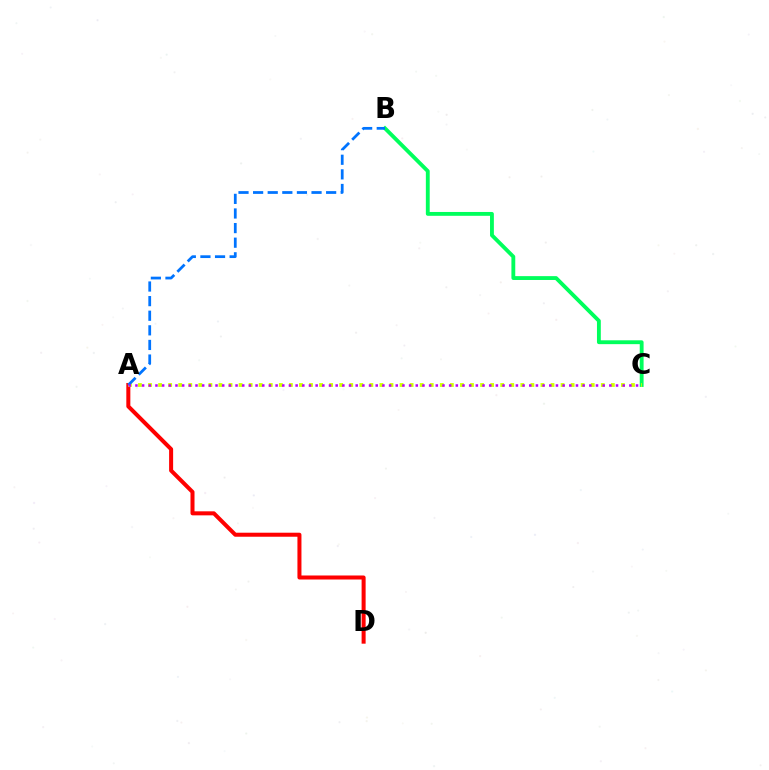{('B', 'C'): [{'color': '#00ff5c', 'line_style': 'solid', 'thickness': 2.77}], ('A', 'D'): [{'color': '#ff0000', 'line_style': 'solid', 'thickness': 2.9}], ('A', 'C'): [{'color': '#d1ff00', 'line_style': 'dotted', 'thickness': 2.73}, {'color': '#b900ff', 'line_style': 'dotted', 'thickness': 1.81}], ('A', 'B'): [{'color': '#0074ff', 'line_style': 'dashed', 'thickness': 1.98}]}